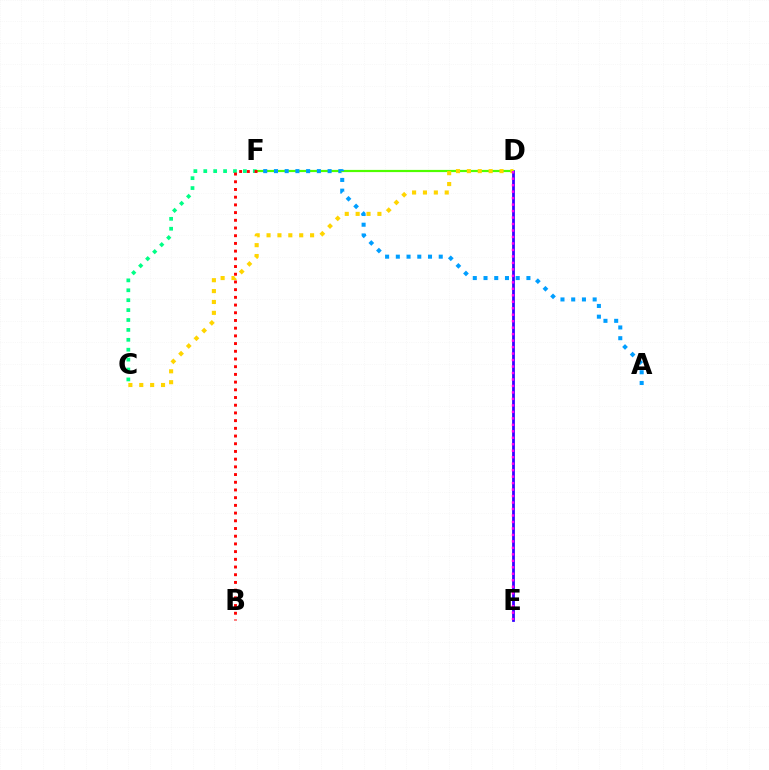{('D', 'E'): [{'color': '#3700ff', 'line_style': 'solid', 'thickness': 1.99}, {'color': '#ff00ed', 'line_style': 'dotted', 'thickness': 1.76}], ('D', 'F'): [{'color': '#4fff00', 'line_style': 'solid', 'thickness': 1.58}], ('A', 'F'): [{'color': '#009eff', 'line_style': 'dotted', 'thickness': 2.91}], ('C', 'F'): [{'color': '#00ff86', 'line_style': 'dotted', 'thickness': 2.69}], ('B', 'F'): [{'color': '#ff0000', 'line_style': 'dotted', 'thickness': 2.09}], ('C', 'D'): [{'color': '#ffd500', 'line_style': 'dotted', 'thickness': 2.96}]}